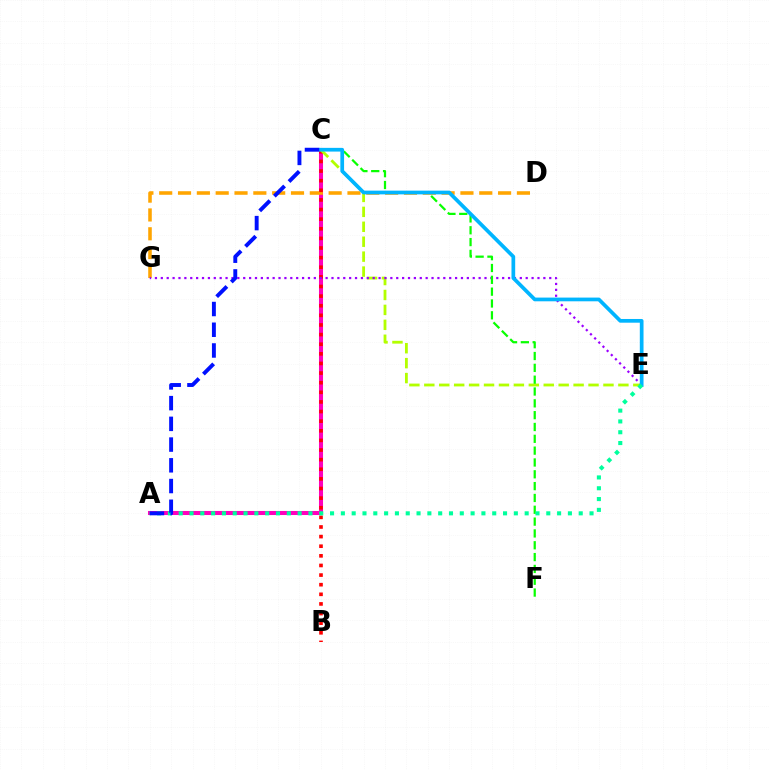{('A', 'C'): [{'color': '#ff00bd', 'line_style': 'solid', 'thickness': 2.92}, {'color': '#0010ff', 'line_style': 'dashed', 'thickness': 2.82}], ('D', 'G'): [{'color': '#ffa500', 'line_style': 'dashed', 'thickness': 2.56}], ('B', 'C'): [{'color': '#ff0000', 'line_style': 'dotted', 'thickness': 2.61}], ('C', 'E'): [{'color': '#b3ff00', 'line_style': 'dashed', 'thickness': 2.03}, {'color': '#00b5ff', 'line_style': 'solid', 'thickness': 2.68}], ('E', 'G'): [{'color': '#9b00ff', 'line_style': 'dotted', 'thickness': 1.6}], ('C', 'F'): [{'color': '#08ff00', 'line_style': 'dashed', 'thickness': 1.61}], ('A', 'E'): [{'color': '#00ff9d', 'line_style': 'dotted', 'thickness': 2.94}]}